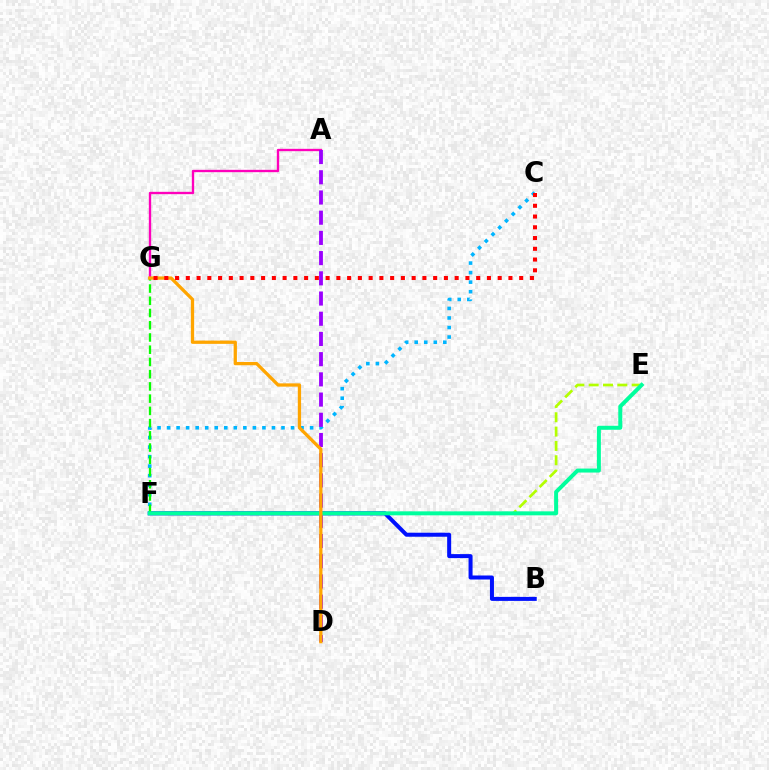{('C', 'F'): [{'color': '#00b5ff', 'line_style': 'dotted', 'thickness': 2.59}], ('A', 'G'): [{'color': '#ff00bd', 'line_style': 'solid', 'thickness': 1.69}], ('E', 'F'): [{'color': '#b3ff00', 'line_style': 'dashed', 'thickness': 1.95}, {'color': '#00ff9d', 'line_style': 'solid', 'thickness': 2.86}], ('B', 'F'): [{'color': '#0010ff', 'line_style': 'solid', 'thickness': 2.89}], ('F', 'G'): [{'color': '#08ff00', 'line_style': 'dashed', 'thickness': 1.66}], ('A', 'D'): [{'color': '#9b00ff', 'line_style': 'dashed', 'thickness': 2.75}], ('D', 'G'): [{'color': '#ffa500', 'line_style': 'solid', 'thickness': 2.36}], ('C', 'G'): [{'color': '#ff0000', 'line_style': 'dotted', 'thickness': 2.92}]}